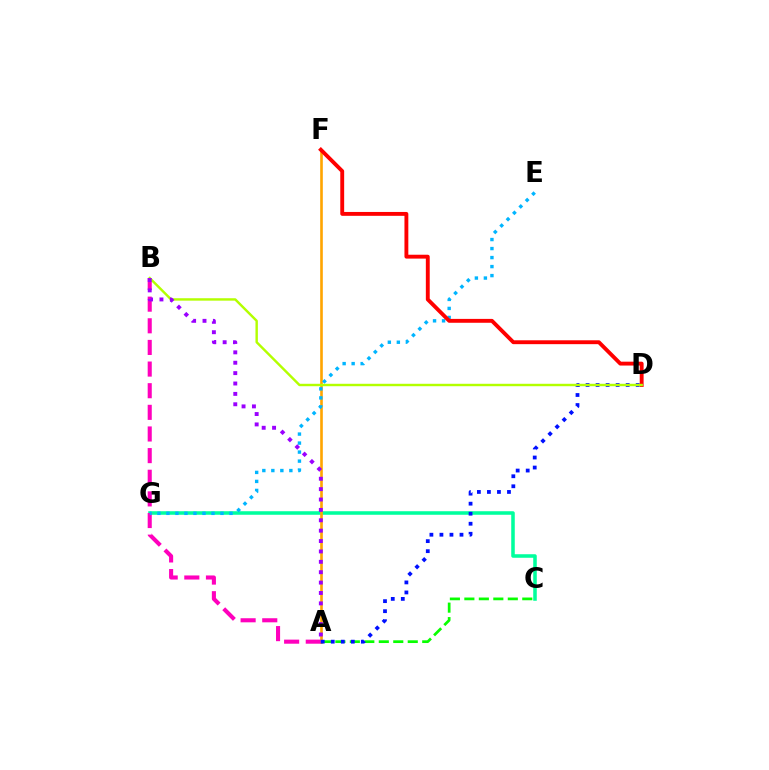{('C', 'G'): [{'color': '#00ff9d', 'line_style': 'solid', 'thickness': 2.55}], ('A', 'F'): [{'color': '#ffa500', 'line_style': 'solid', 'thickness': 1.89}], ('A', 'B'): [{'color': '#ff00bd', 'line_style': 'dashed', 'thickness': 2.94}, {'color': '#9b00ff', 'line_style': 'dotted', 'thickness': 2.82}], ('A', 'C'): [{'color': '#08ff00', 'line_style': 'dashed', 'thickness': 1.97}], ('E', 'G'): [{'color': '#00b5ff', 'line_style': 'dotted', 'thickness': 2.45}], ('A', 'D'): [{'color': '#0010ff', 'line_style': 'dotted', 'thickness': 2.72}], ('D', 'F'): [{'color': '#ff0000', 'line_style': 'solid', 'thickness': 2.79}], ('B', 'D'): [{'color': '#b3ff00', 'line_style': 'solid', 'thickness': 1.74}]}